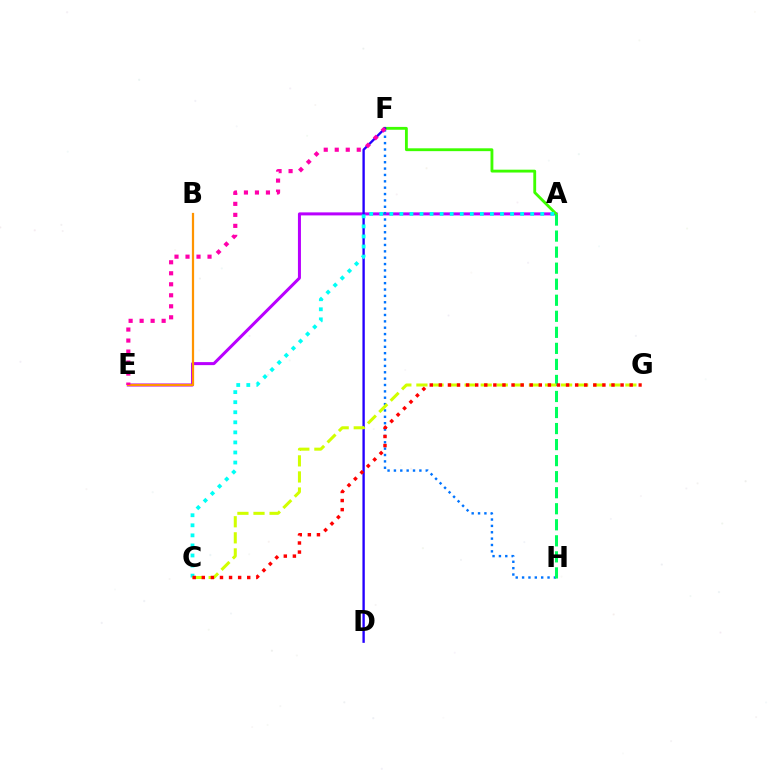{('A', 'E'): [{'color': '#b900ff', 'line_style': 'solid', 'thickness': 2.17}], ('F', 'H'): [{'color': '#0074ff', 'line_style': 'dotted', 'thickness': 1.73}], ('A', 'F'): [{'color': '#3dff00', 'line_style': 'solid', 'thickness': 2.05}], ('B', 'E'): [{'color': '#ff9400', 'line_style': 'solid', 'thickness': 1.61}], ('D', 'F'): [{'color': '#2500ff', 'line_style': 'solid', 'thickness': 1.7}], ('A', 'H'): [{'color': '#00ff5c', 'line_style': 'dashed', 'thickness': 2.18}], ('A', 'C'): [{'color': '#00fff6', 'line_style': 'dotted', 'thickness': 2.73}], ('E', 'F'): [{'color': '#ff00ac', 'line_style': 'dotted', 'thickness': 2.99}], ('C', 'G'): [{'color': '#d1ff00', 'line_style': 'dashed', 'thickness': 2.18}, {'color': '#ff0000', 'line_style': 'dotted', 'thickness': 2.47}]}